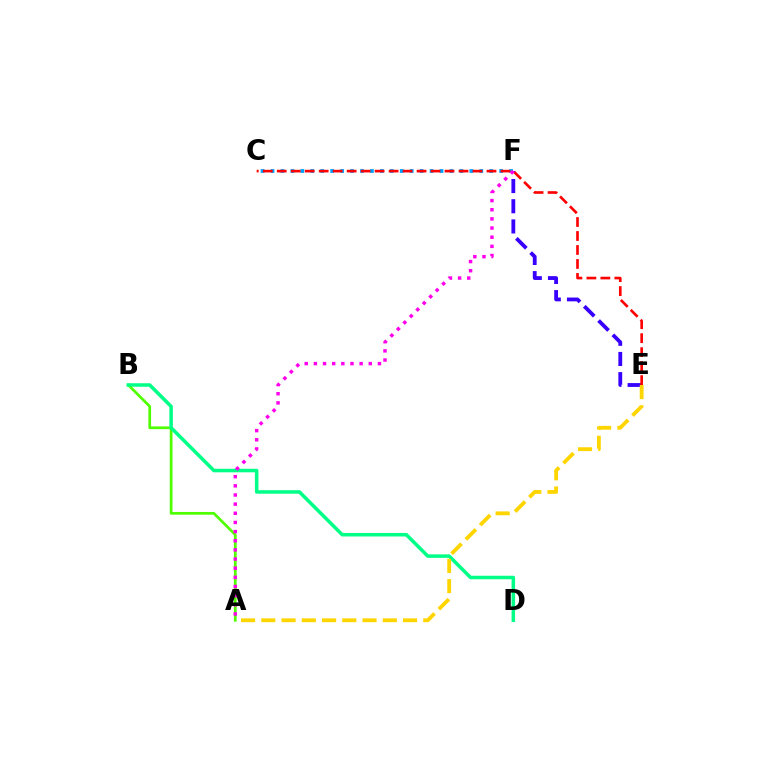{('A', 'B'): [{'color': '#4fff00', 'line_style': 'solid', 'thickness': 1.97}], ('C', 'F'): [{'color': '#009eff', 'line_style': 'dotted', 'thickness': 2.7}], ('E', 'F'): [{'color': '#3700ff', 'line_style': 'dashed', 'thickness': 2.74}], ('B', 'D'): [{'color': '#00ff86', 'line_style': 'solid', 'thickness': 2.53}], ('C', 'E'): [{'color': '#ff0000', 'line_style': 'dashed', 'thickness': 1.9}], ('A', 'F'): [{'color': '#ff00ed', 'line_style': 'dotted', 'thickness': 2.49}], ('A', 'E'): [{'color': '#ffd500', 'line_style': 'dashed', 'thickness': 2.75}]}